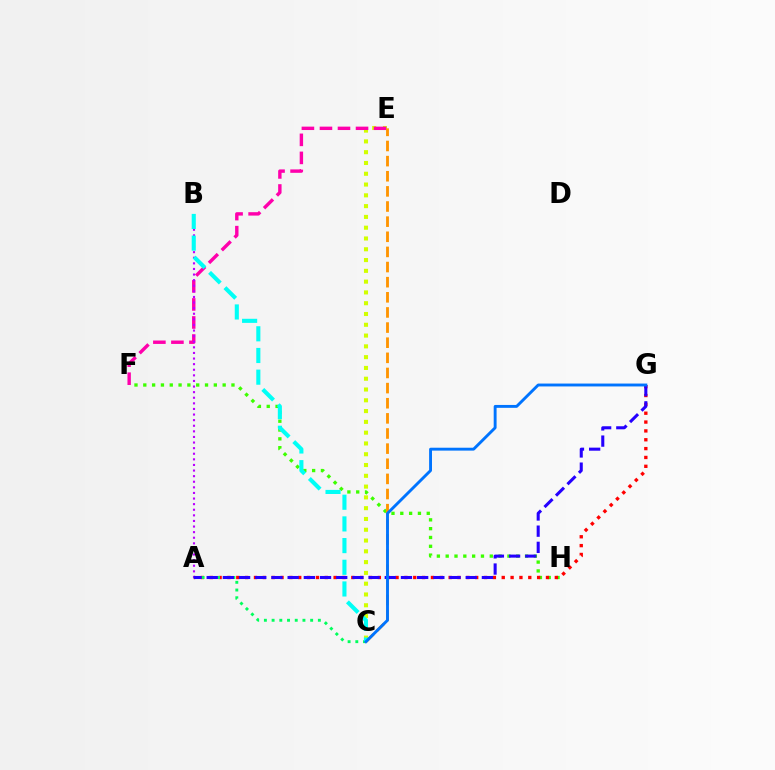{('C', 'E'): [{'color': '#d1ff00', 'line_style': 'dotted', 'thickness': 2.93}, {'color': '#ff9400', 'line_style': 'dashed', 'thickness': 2.06}], ('F', 'H'): [{'color': '#3dff00', 'line_style': 'dotted', 'thickness': 2.4}], ('A', 'G'): [{'color': '#ff0000', 'line_style': 'dotted', 'thickness': 2.4}, {'color': '#2500ff', 'line_style': 'dashed', 'thickness': 2.2}], ('E', 'F'): [{'color': '#ff00ac', 'line_style': 'dashed', 'thickness': 2.45}], ('A', 'B'): [{'color': '#b900ff', 'line_style': 'dotted', 'thickness': 1.52}], ('A', 'C'): [{'color': '#00ff5c', 'line_style': 'dotted', 'thickness': 2.09}], ('B', 'C'): [{'color': '#00fff6', 'line_style': 'dashed', 'thickness': 2.95}], ('C', 'G'): [{'color': '#0074ff', 'line_style': 'solid', 'thickness': 2.08}]}